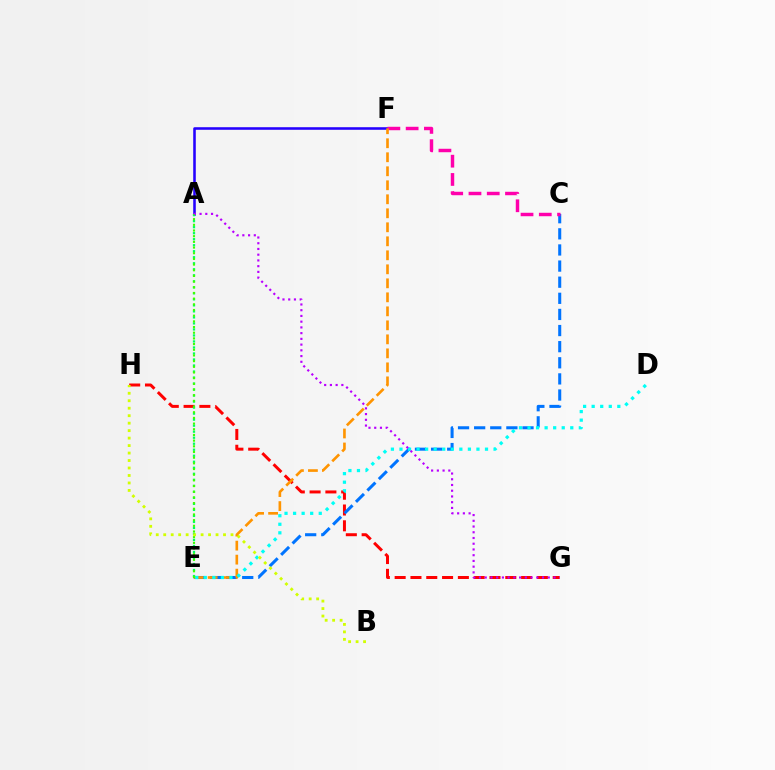{('A', 'F'): [{'color': '#2500ff', 'line_style': 'solid', 'thickness': 1.85}], ('G', 'H'): [{'color': '#ff0000', 'line_style': 'dashed', 'thickness': 2.15}], ('A', 'E'): [{'color': '#00ff5c', 'line_style': 'dotted', 'thickness': 1.63}, {'color': '#3dff00', 'line_style': 'dotted', 'thickness': 1.54}], ('C', 'E'): [{'color': '#0074ff', 'line_style': 'dashed', 'thickness': 2.19}], ('C', 'F'): [{'color': '#ff00ac', 'line_style': 'dashed', 'thickness': 2.48}], ('E', 'F'): [{'color': '#ff9400', 'line_style': 'dashed', 'thickness': 1.9}], ('D', 'E'): [{'color': '#00fff6', 'line_style': 'dotted', 'thickness': 2.32}], ('A', 'G'): [{'color': '#b900ff', 'line_style': 'dotted', 'thickness': 1.56}], ('B', 'H'): [{'color': '#d1ff00', 'line_style': 'dotted', 'thickness': 2.03}]}